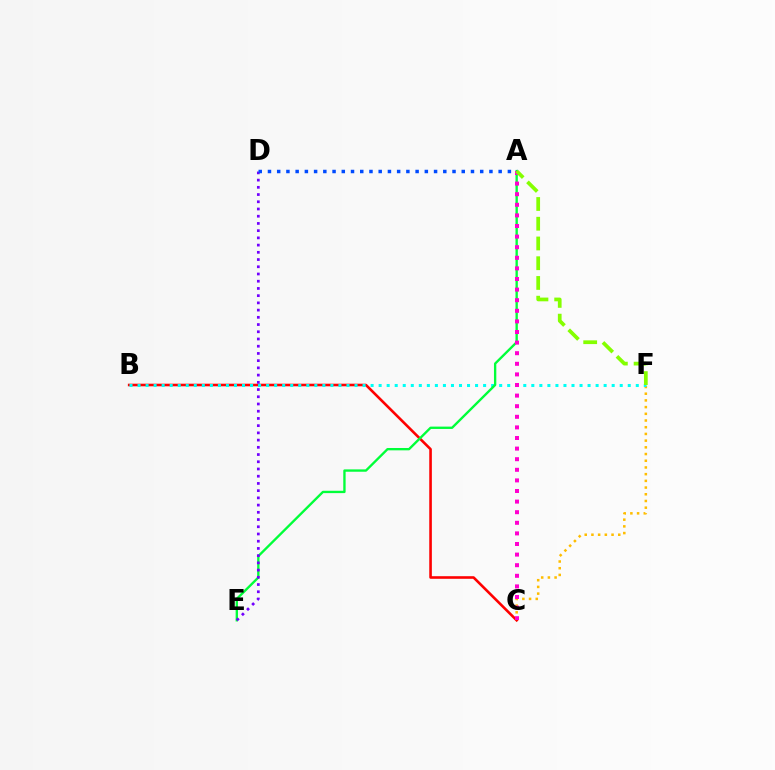{('C', 'F'): [{'color': '#ffbd00', 'line_style': 'dotted', 'thickness': 1.82}], ('B', 'C'): [{'color': '#ff0000', 'line_style': 'solid', 'thickness': 1.87}], ('B', 'F'): [{'color': '#00fff6', 'line_style': 'dotted', 'thickness': 2.18}], ('A', 'E'): [{'color': '#00ff39', 'line_style': 'solid', 'thickness': 1.69}], ('D', 'E'): [{'color': '#7200ff', 'line_style': 'dotted', 'thickness': 1.96}], ('A', 'D'): [{'color': '#004bff', 'line_style': 'dotted', 'thickness': 2.51}], ('A', 'C'): [{'color': '#ff00cf', 'line_style': 'dotted', 'thickness': 2.88}], ('A', 'F'): [{'color': '#84ff00', 'line_style': 'dashed', 'thickness': 2.68}]}